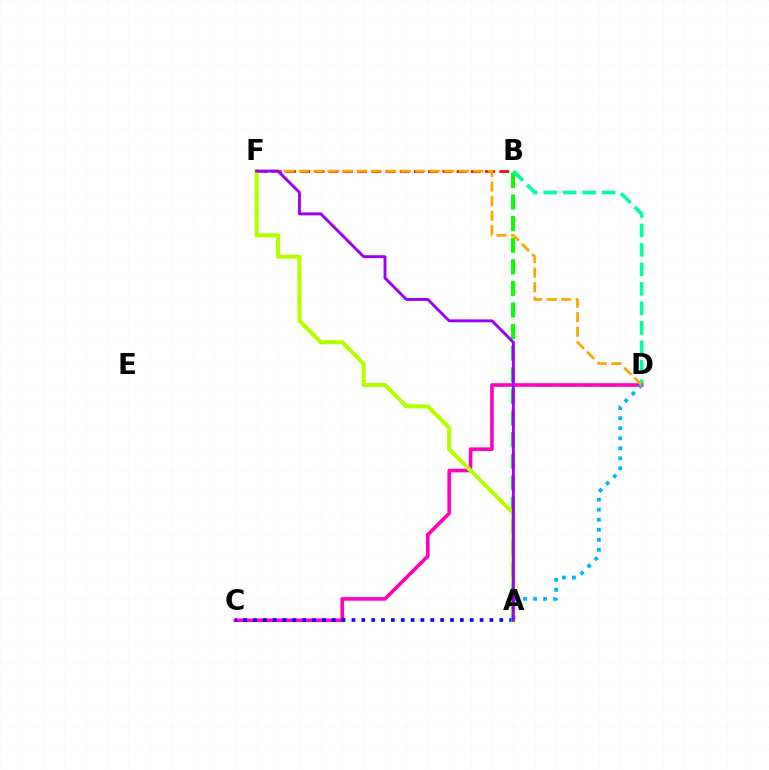{('B', 'F'): [{'color': '#ff0000', 'line_style': 'dashed', 'thickness': 1.93}], ('A', 'B'): [{'color': '#08ff00', 'line_style': 'dashed', 'thickness': 2.93}], ('B', 'D'): [{'color': '#00ff9d', 'line_style': 'dashed', 'thickness': 2.65}], ('C', 'D'): [{'color': '#ff00bd', 'line_style': 'solid', 'thickness': 2.6}], ('A', 'C'): [{'color': '#0010ff', 'line_style': 'dotted', 'thickness': 2.68}], ('A', 'F'): [{'color': '#b3ff00', 'line_style': 'solid', 'thickness': 2.94}, {'color': '#9b00ff', 'line_style': 'solid', 'thickness': 2.09}], ('A', 'D'): [{'color': '#00b5ff', 'line_style': 'dotted', 'thickness': 2.73}], ('D', 'F'): [{'color': '#ffa500', 'line_style': 'dashed', 'thickness': 1.98}]}